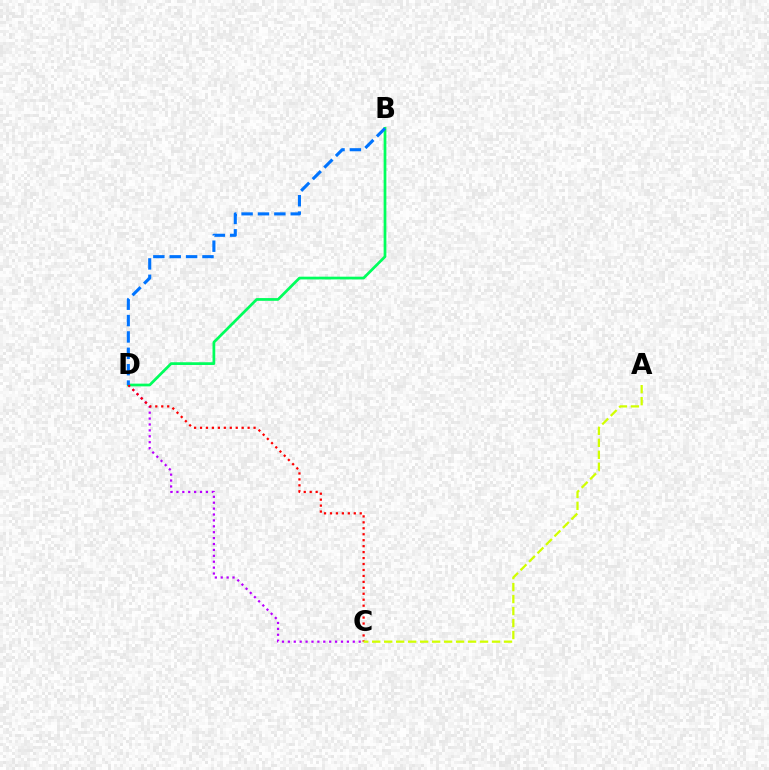{('C', 'D'): [{'color': '#b900ff', 'line_style': 'dotted', 'thickness': 1.6}, {'color': '#ff0000', 'line_style': 'dotted', 'thickness': 1.62}], ('B', 'D'): [{'color': '#00ff5c', 'line_style': 'solid', 'thickness': 1.97}, {'color': '#0074ff', 'line_style': 'dashed', 'thickness': 2.22}], ('A', 'C'): [{'color': '#d1ff00', 'line_style': 'dashed', 'thickness': 1.63}]}